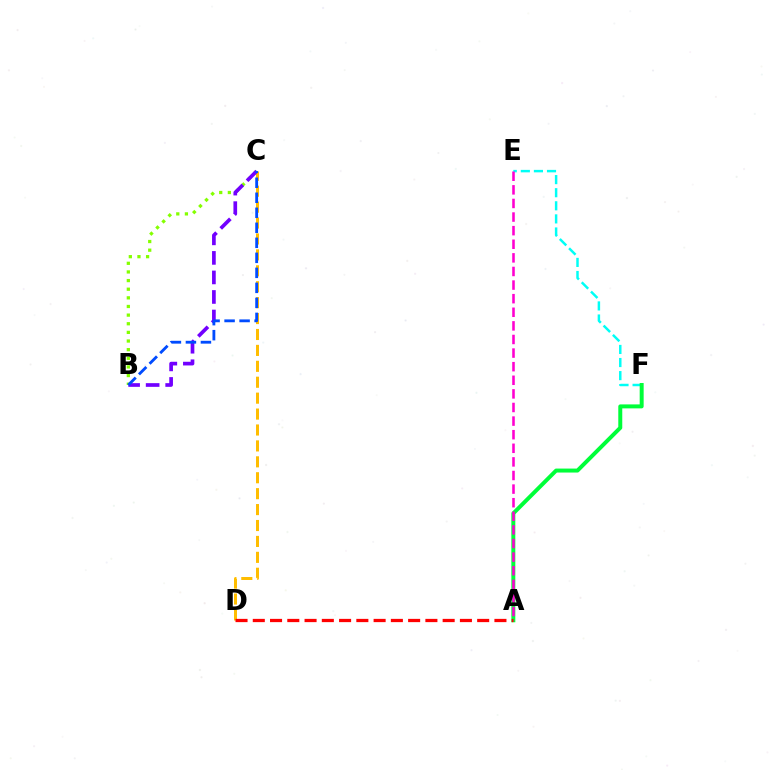{('E', 'F'): [{'color': '#00fff6', 'line_style': 'dashed', 'thickness': 1.78}], ('A', 'F'): [{'color': '#00ff39', 'line_style': 'solid', 'thickness': 2.86}], ('C', 'D'): [{'color': '#ffbd00', 'line_style': 'dashed', 'thickness': 2.16}], ('B', 'C'): [{'color': '#84ff00', 'line_style': 'dotted', 'thickness': 2.35}, {'color': '#7200ff', 'line_style': 'dashed', 'thickness': 2.65}, {'color': '#004bff', 'line_style': 'dashed', 'thickness': 2.04}], ('A', 'D'): [{'color': '#ff0000', 'line_style': 'dashed', 'thickness': 2.34}], ('A', 'E'): [{'color': '#ff00cf', 'line_style': 'dashed', 'thickness': 1.85}]}